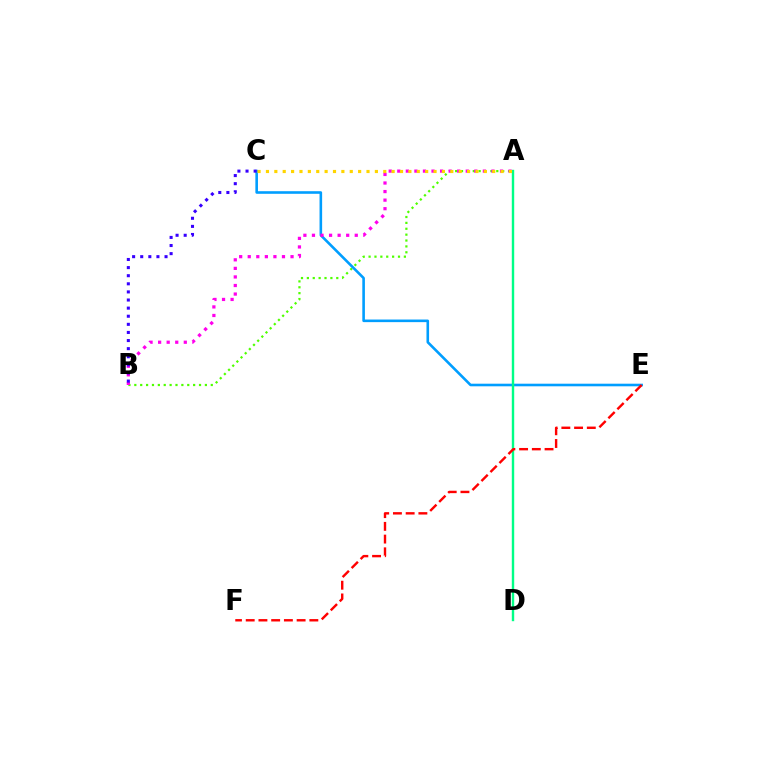{('A', 'B'): [{'color': '#4fff00', 'line_style': 'dotted', 'thickness': 1.6}, {'color': '#ff00ed', 'line_style': 'dotted', 'thickness': 2.33}], ('C', 'E'): [{'color': '#009eff', 'line_style': 'solid', 'thickness': 1.87}], ('A', 'D'): [{'color': '#00ff86', 'line_style': 'solid', 'thickness': 1.73}], ('B', 'C'): [{'color': '#3700ff', 'line_style': 'dotted', 'thickness': 2.2}], ('E', 'F'): [{'color': '#ff0000', 'line_style': 'dashed', 'thickness': 1.73}], ('A', 'C'): [{'color': '#ffd500', 'line_style': 'dotted', 'thickness': 2.28}]}